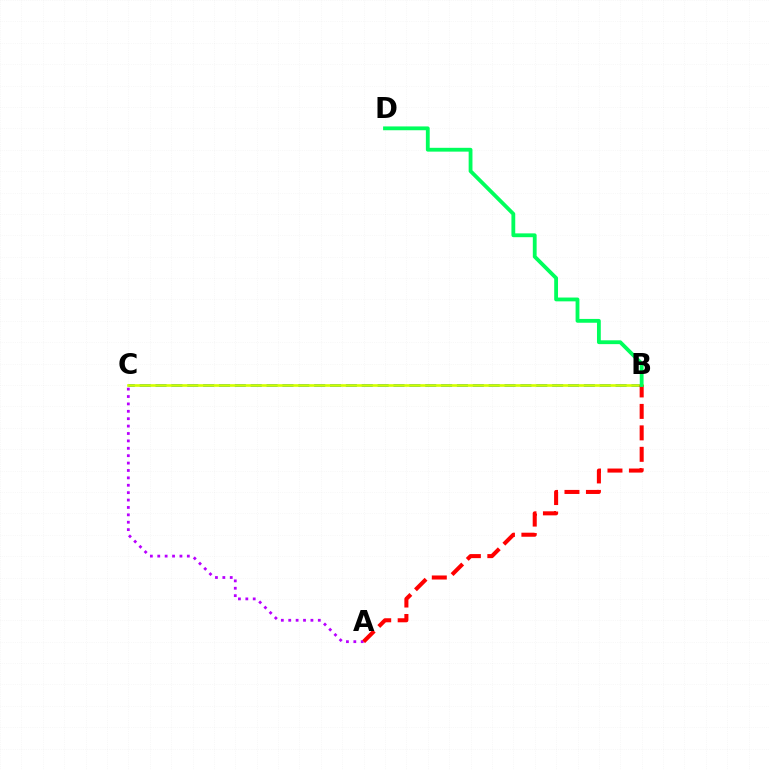{('B', 'C'): [{'color': '#0074ff', 'line_style': 'dashed', 'thickness': 2.16}, {'color': '#d1ff00', 'line_style': 'solid', 'thickness': 1.89}], ('A', 'C'): [{'color': '#b900ff', 'line_style': 'dotted', 'thickness': 2.01}], ('A', 'B'): [{'color': '#ff0000', 'line_style': 'dashed', 'thickness': 2.92}], ('B', 'D'): [{'color': '#00ff5c', 'line_style': 'solid', 'thickness': 2.75}]}